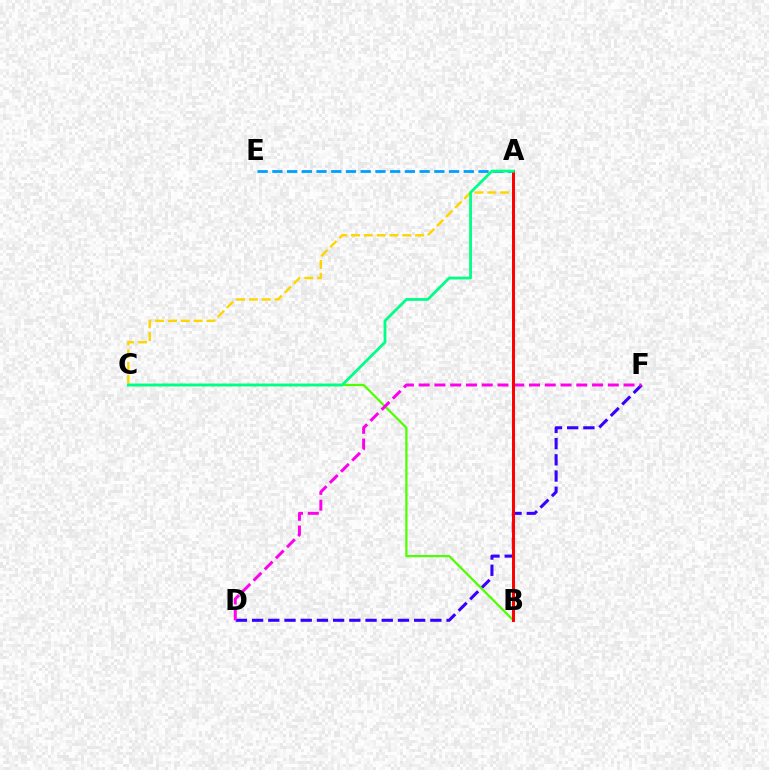{('A', 'C'): [{'color': '#ffd500', 'line_style': 'dashed', 'thickness': 1.74}, {'color': '#00ff86', 'line_style': 'solid', 'thickness': 2.02}], ('D', 'F'): [{'color': '#3700ff', 'line_style': 'dashed', 'thickness': 2.2}, {'color': '#ff00ed', 'line_style': 'dashed', 'thickness': 2.14}], ('B', 'C'): [{'color': '#4fff00', 'line_style': 'solid', 'thickness': 1.62}], ('A', 'E'): [{'color': '#009eff', 'line_style': 'dashed', 'thickness': 2.0}], ('A', 'B'): [{'color': '#ff0000', 'line_style': 'solid', 'thickness': 2.15}]}